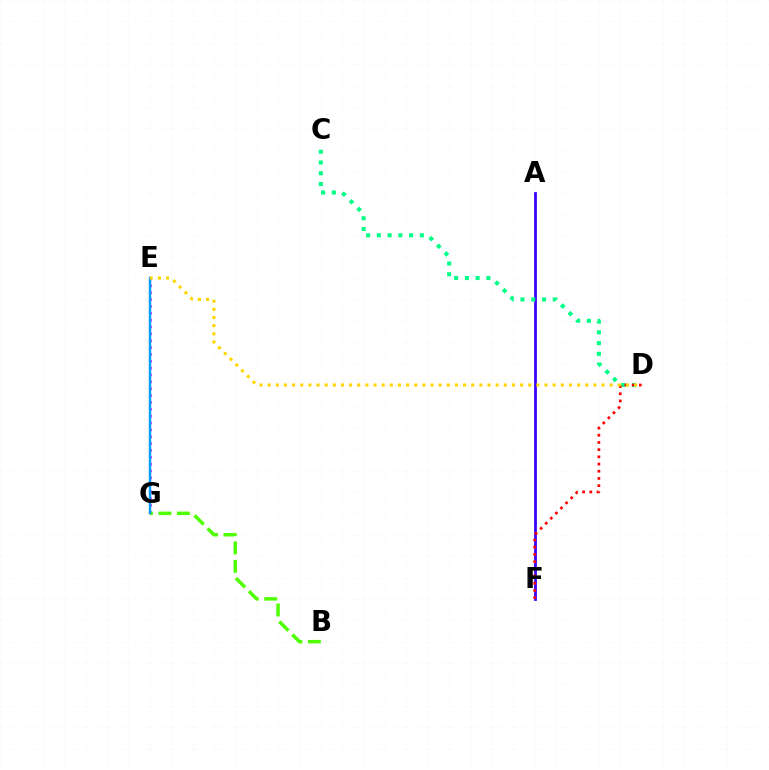{('E', 'G'): [{'color': '#ff00ed', 'line_style': 'dotted', 'thickness': 1.86}, {'color': '#009eff', 'line_style': 'solid', 'thickness': 1.77}], ('B', 'G'): [{'color': '#4fff00', 'line_style': 'dashed', 'thickness': 2.51}], ('A', 'F'): [{'color': '#3700ff', 'line_style': 'solid', 'thickness': 1.99}], ('C', 'D'): [{'color': '#00ff86', 'line_style': 'dotted', 'thickness': 2.92}], ('D', 'F'): [{'color': '#ff0000', 'line_style': 'dotted', 'thickness': 1.95}], ('D', 'E'): [{'color': '#ffd500', 'line_style': 'dotted', 'thickness': 2.21}]}